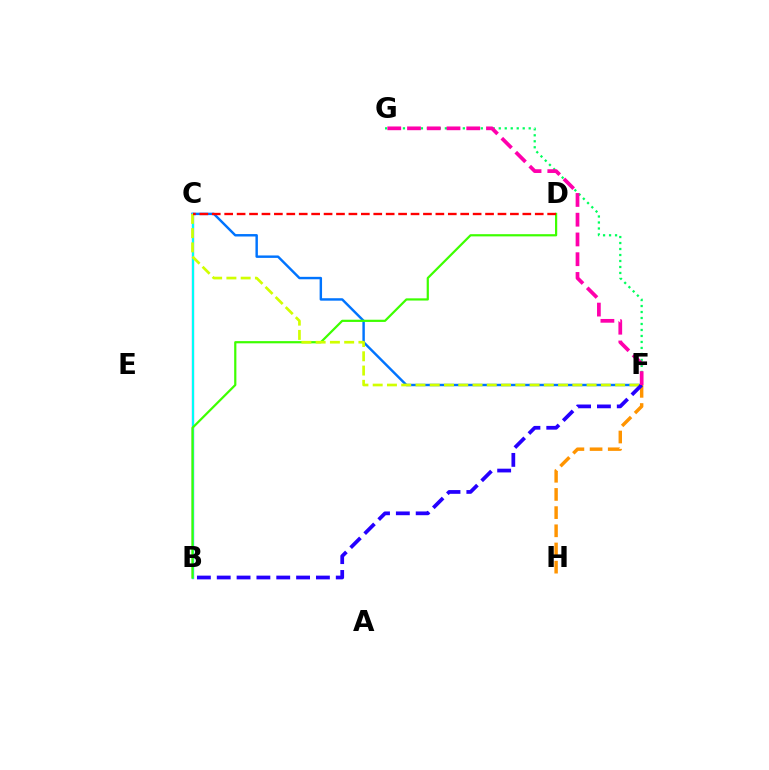{('C', 'F'): [{'color': '#0074ff', 'line_style': 'solid', 'thickness': 1.76}, {'color': '#d1ff00', 'line_style': 'dashed', 'thickness': 1.94}], ('F', 'G'): [{'color': '#00ff5c', 'line_style': 'dotted', 'thickness': 1.63}, {'color': '#ff00ac', 'line_style': 'dashed', 'thickness': 2.68}], ('F', 'H'): [{'color': '#ff9400', 'line_style': 'dashed', 'thickness': 2.47}], ('B', 'C'): [{'color': '#b900ff', 'line_style': 'solid', 'thickness': 1.6}, {'color': '#00fff6', 'line_style': 'solid', 'thickness': 1.52}], ('B', 'D'): [{'color': '#3dff00', 'line_style': 'solid', 'thickness': 1.59}], ('B', 'F'): [{'color': '#2500ff', 'line_style': 'dashed', 'thickness': 2.7}], ('C', 'D'): [{'color': '#ff0000', 'line_style': 'dashed', 'thickness': 1.69}]}